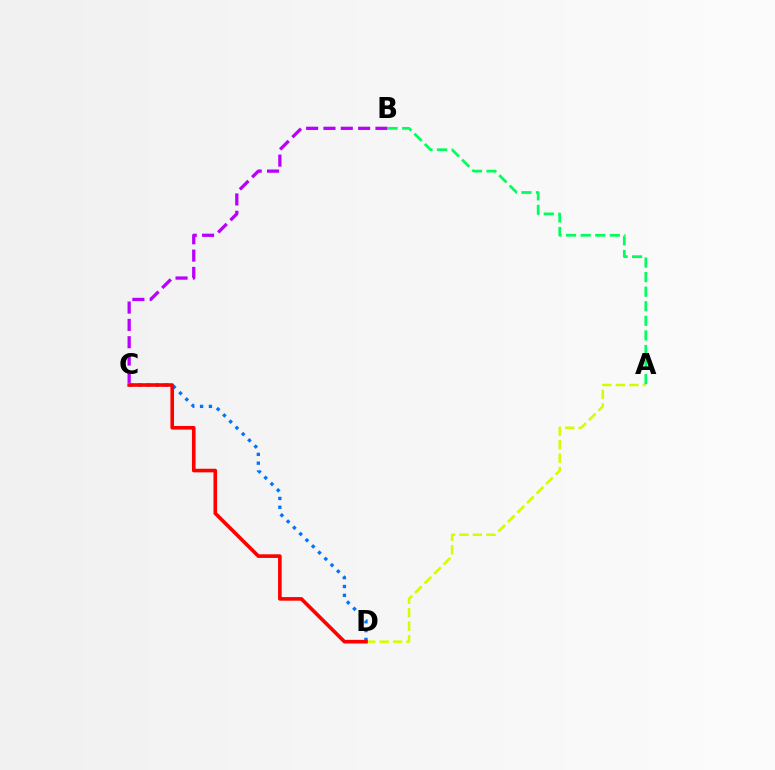{('B', 'C'): [{'color': '#b900ff', 'line_style': 'dashed', 'thickness': 2.35}], ('A', 'D'): [{'color': '#d1ff00', 'line_style': 'dashed', 'thickness': 1.83}], ('A', 'B'): [{'color': '#00ff5c', 'line_style': 'dashed', 'thickness': 1.98}], ('C', 'D'): [{'color': '#0074ff', 'line_style': 'dotted', 'thickness': 2.4}, {'color': '#ff0000', 'line_style': 'solid', 'thickness': 2.61}]}